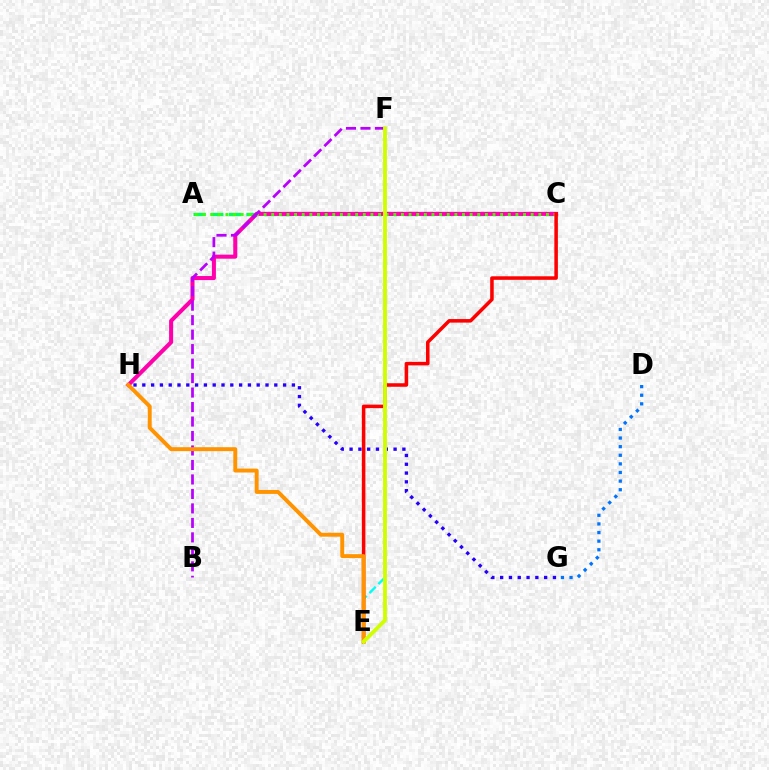{('A', 'C'): [{'color': '#00ff5c', 'line_style': 'dashed', 'thickness': 2.4}, {'color': '#3dff00', 'line_style': 'dotted', 'thickness': 2.07}], ('C', 'H'): [{'color': '#ff00ac', 'line_style': 'solid', 'thickness': 2.91}], ('E', 'F'): [{'color': '#00fff6', 'line_style': 'dashed', 'thickness': 1.73}, {'color': '#d1ff00', 'line_style': 'solid', 'thickness': 2.76}], ('C', 'E'): [{'color': '#ff0000', 'line_style': 'solid', 'thickness': 2.55}], ('D', 'G'): [{'color': '#0074ff', 'line_style': 'dotted', 'thickness': 2.34}], ('B', 'F'): [{'color': '#b900ff', 'line_style': 'dashed', 'thickness': 1.97}], ('E', 'H'): [{'color': '#ff9400', 'line_style': 'solid', 'thickness': 2.82}], ('G', 'H'): [{'color': '#2500ff', 'line_style': 'dotted', 'thickness': 2.39}]}